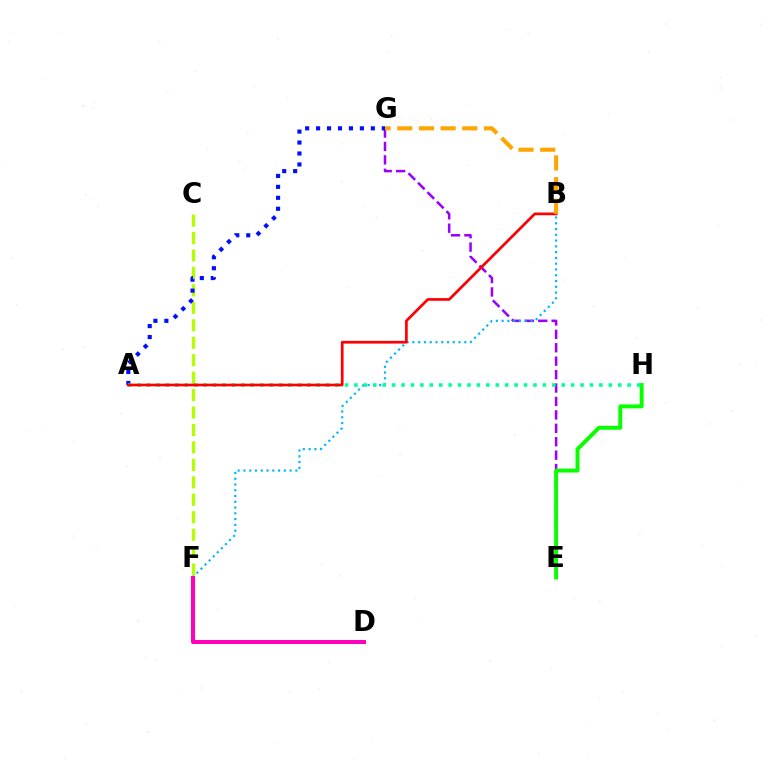{('C', 'F'): [{'color': '#b3ff00', 'line_style': 'dashed', 'thickness': 2.37}], ('E', 'G'): [{'color': '#9b00ff', 'line_style': 'dashed', 'thickness': 1.82}], ('A', 'G'): [{'color': '#0010ff', 'line_style': 'dotted', 'thickness': 2.98}], ('B', 'F'): [{'color': '#00b5ff', 'line_style': 'dotted', 'thickness': 1.57}], ('E', 'H'): [{'color': '#08ff00', 'line_style': 'solid', 'thickness': 2.83}], ('A', 'H'): [{'color': '#00ff9d', 'line_style': 'dotted', 'thickness': 2.56}], ('A', 'B'): [{'color': '#ff0000', 'line_style': 'solid', 'thickness': 1.95}], ('B', 'G'): [{'color': '#ffa500', 'line_style': 'dashed', 'thickness': 2.95}], ('D', 'F'): [{'color': '#ff00bd', 'line_style': 'solid', 'thickness': 2.9}]}